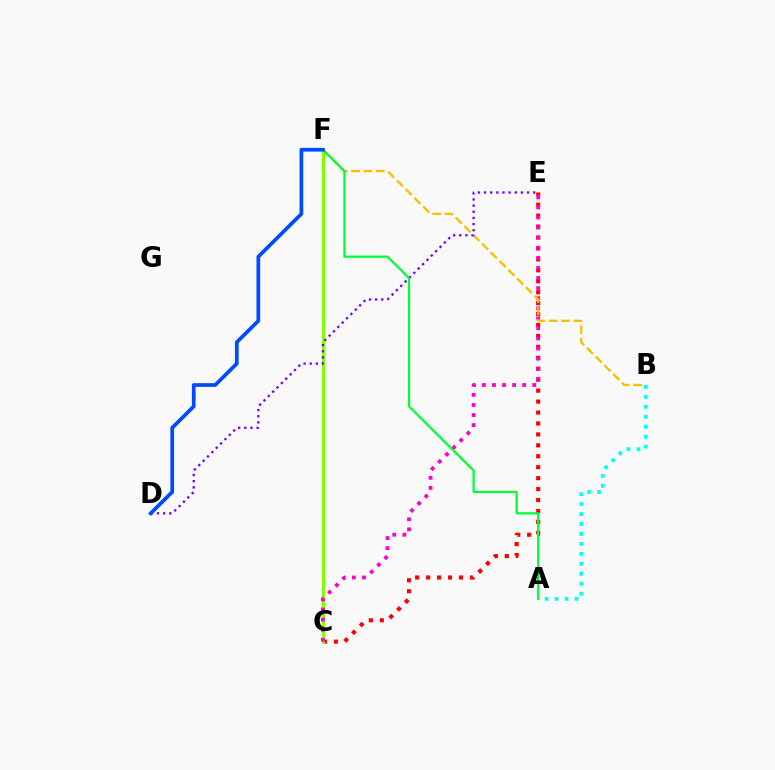{('C', 'E'): [{'color': '#ff0000', 'line_style': 'dotted', 'thickness': 2.97}, {'color': '#ff00cf', 'line_style': 'dotted', 'thickness': 2.74}], ('C', 'F'): [{'color': '#84ff00', 'line_style': 'solid', 'thickness': 2.27}], ('A', 'B'): [{'color': '#00fff6', 'line_style': 'dotted', 'thickness': 2.7}], ('B', 'F'): [{'color': '#ffbd00', 'line_style': 'dashed', 'thickness': 1.68}], ('D', 'E'): [{'color': '#7200ff', 'line_style': 'dotted', 'thickness': 1.67}], ('A', 'F'): [{'color': '#00ff39', 'line_style': 'solid', 'thickness': 1.62}], ('D', 'F'): [{'color': '#004bff', 'line_style': 'solid', 'thickness': 2.68}]}